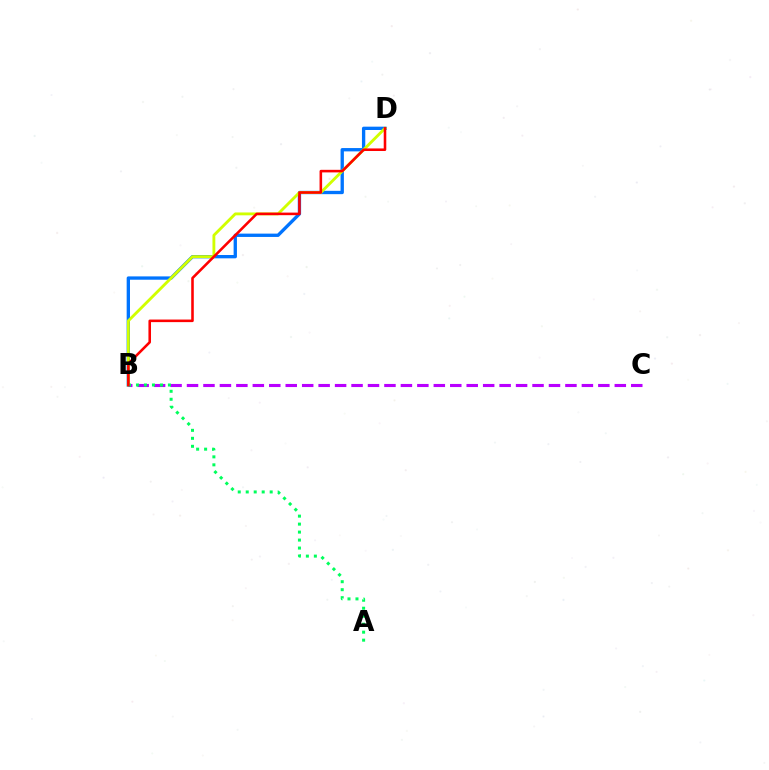{('B', 'D'): [{'color': '#0074ff', 'line_style': 'solid', 'thickness': 2.4}, {'color': '#d1ff00', 'line_style': 'solid', 'thickness': 2.05}, {'color': '#ff0000', 'line_style': 'solid', 'thickness': 1.85}], ('B', 'C'): [{'color': '#b900ff', 'line_style': 'dashed', 'thickness': 2.24}], ('A', 'B'): [{'color': '#00ff5c', 'line_style': 'dotted', 'thickness': 2.17}]}